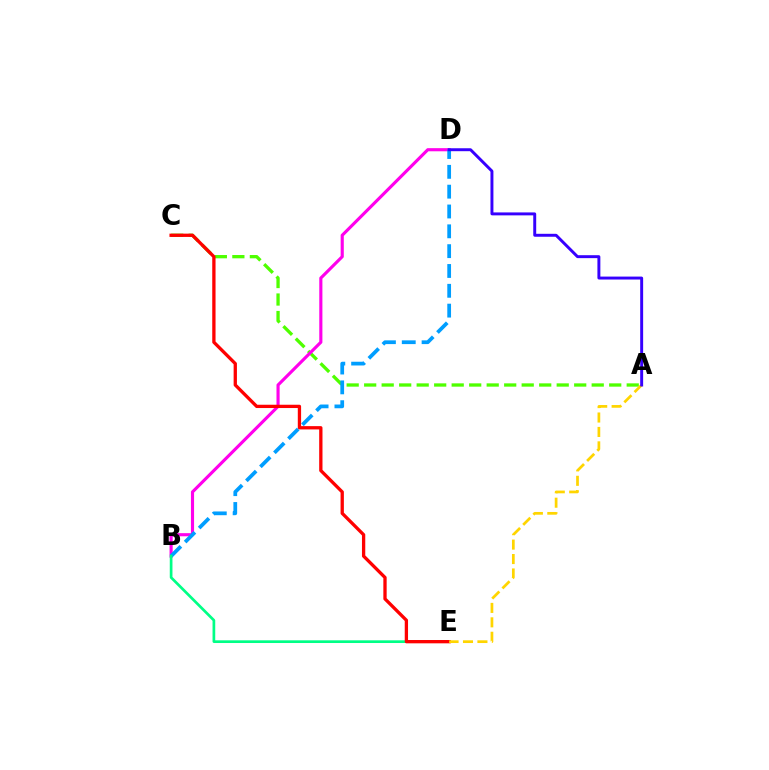{('A', 'C'): [{'color': '#4fff00', 'line_style': 'dashed', 'thickness': 2.38}], ('B', 'D'): [{'color': '#ff00ed', 'line_style': 'solid', 'thickness': 2.26}, {'color': '#009eff', 'line_style': 'dashed', 'thickness': 2.69}], ('B', 'E'): [{'color': '#00ff86', 'line_style': 'solid', 'thickness': 1.94}], ('C', 'E'): [{'color': '#ff0000', 'line_style': 'solid', 'thickness': 2.38}], ('A', 'E'): [{'color': '#ffd500', 'line_style': 'dashed', 'thickness': 1.96}], ('A', 'D'): [{'color': '#3700ff', 'line_style': 'solid', 'thickness': 2.12}]}